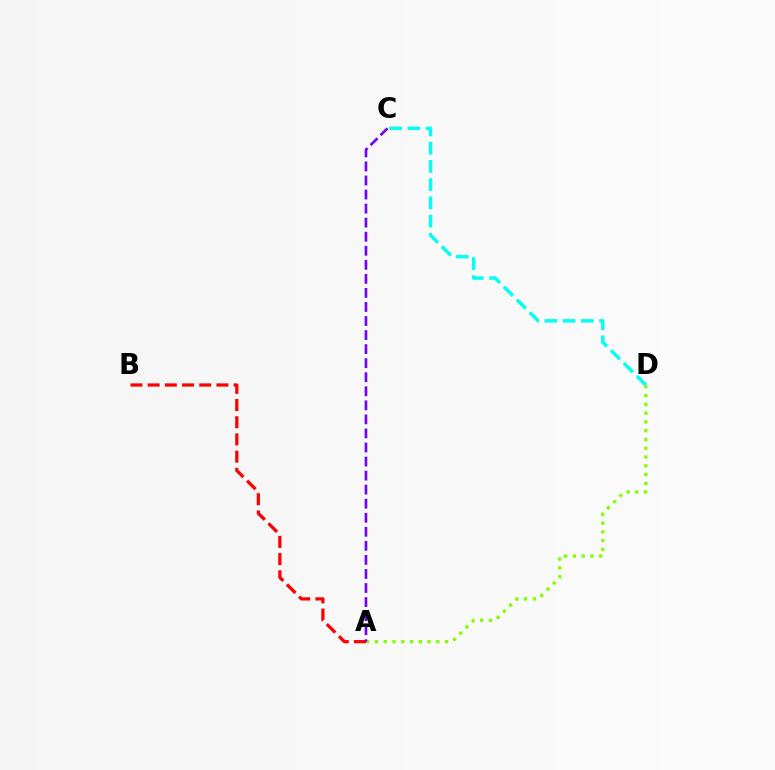{('A', 'D'): [{'color': '#84ff00', 'line_style': 'dotted', 'thickness': 2.38}], ('A', 'B'): [{'color': '#ff0000', 'line_style': 'dashed', 'thickness': 2.34}], ('C', 'D'): [{'color': '#00fff6', 'line_style': 'dashed', 'thickness': 2.48}], ('A', 'C'): [{'color': '#7200ff', 'line_style': 'dashed', 'thickness': 1.91}]}